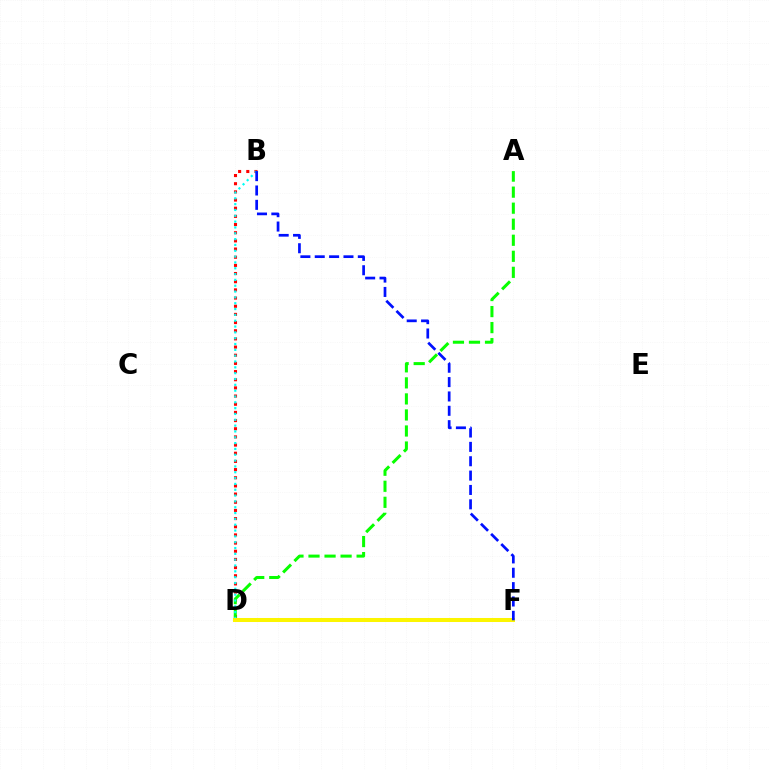{('B', 'D'): [{'color': '#ff0000', 'line_style': 'dotted', 'thickness': 2.22}, {'color': '#00fff6', 'line_style': 'dotted', 'thickness': 1.58}], ('D', 'F'): [{'color': '#ee00ff', 'line_style': 'dotted', 'thickness': 2.55}, {'color': '#fcf500', 'line_style': 'solid', 'thickness': 2.88}], ('A', 'D'): [{'color': '#08ff00', 'line_style': 'dashed', 'thickness': 2.18}], ('B', 'F'): [{'color': '#0010ff', 'line_style': 'dashed', 'thickness': 1.95}]}